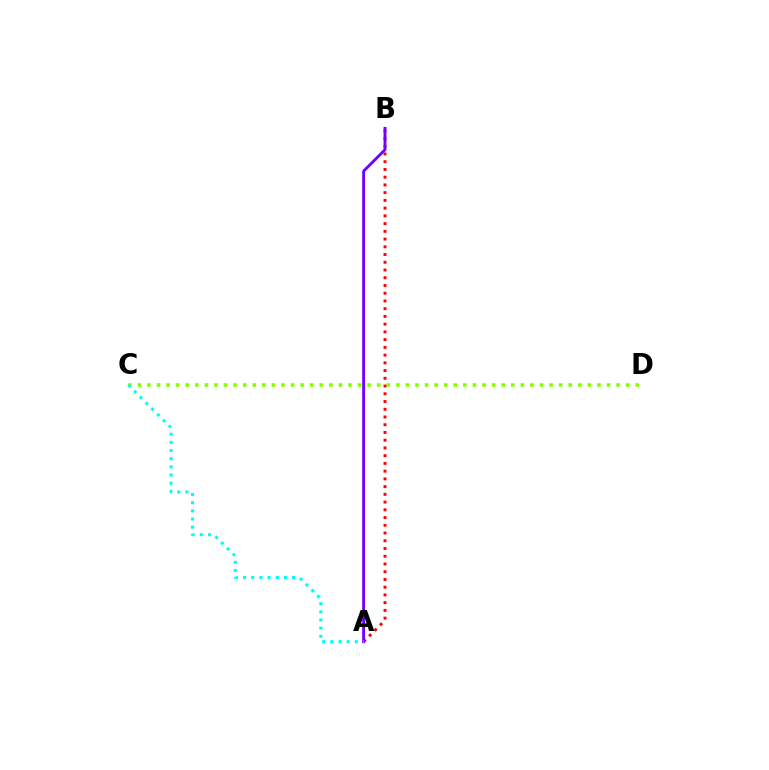{('C', 'D'): [{'color': '#84ff00', 'line_style': 'dotted', 'thickness': 2.6}], ('A', 'B'): [{'color': '#ff0000', 'line_style': 'dotted', 'thickness': 2.1}, {'color': '#7200ff', 'line_style': 'solid', 'thickness': 2.07}], ('A', 'C'): [{'color': '#00fff6', 'line_style': 'dotted', 'thickness': 2.22}]}